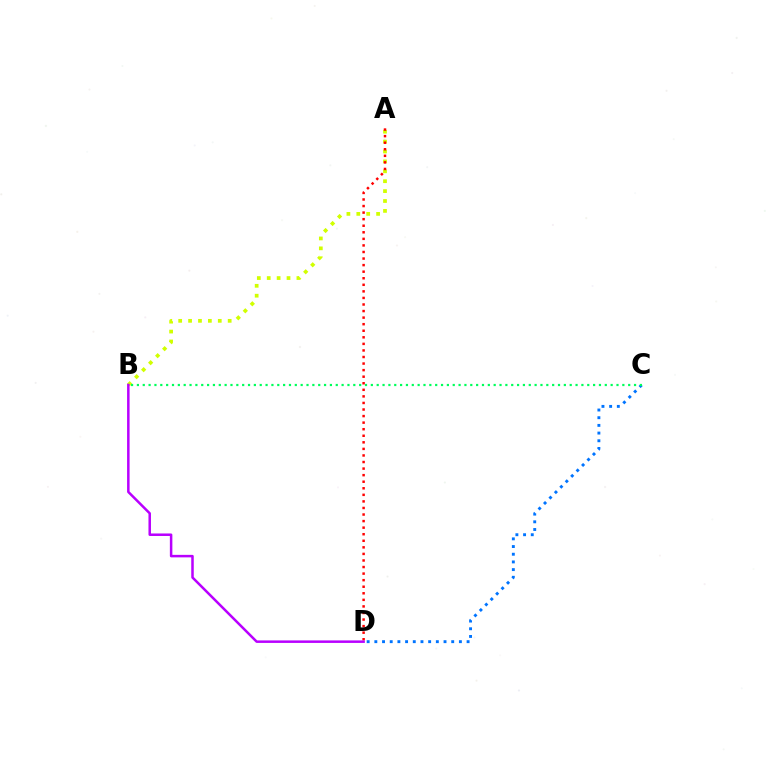{('A', 'B'): [{'color': '#d1ff00', 'line_style': 'dotted', 'thickness': 2.69}], ('A', 'D'): [{'color': '#ff0000', 'line_style': 'dotted', 'thickness': 1.78}], ('B', 'D'): [{'color': '#b900ff', 'line_style': 'solid', 'thickness': 1.8}], ('C', 'D'): [{'color': '#0074ff', 'line_style': 'dotted', 'thickness': 2.09}], ('B', 'C'): [{'color': '#00ff5c', 'line_style': 'dotted', 'thickness': 1.59}]}